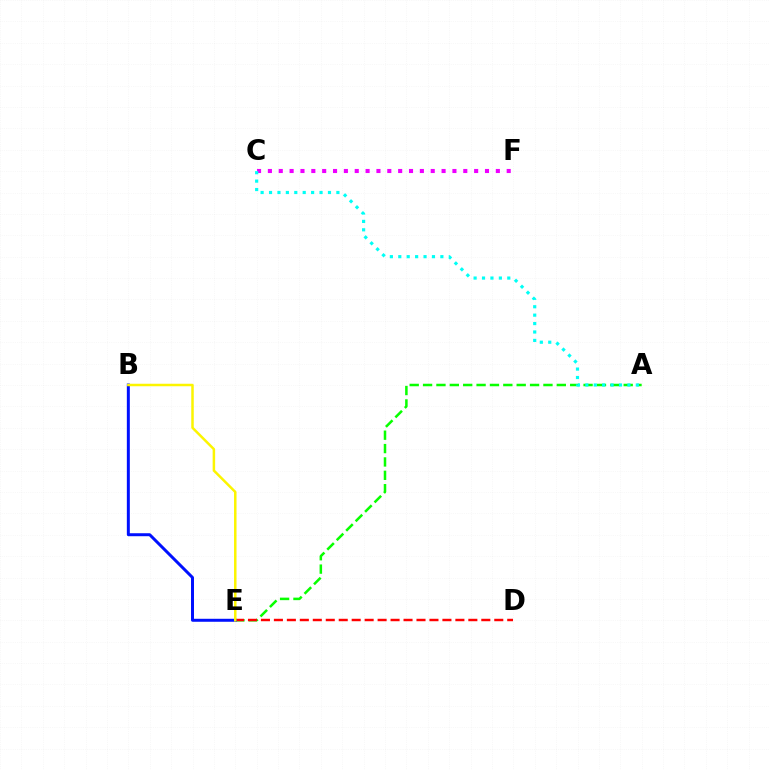{('A', 'E'): [{'color': '#08ff00', 'line_style': 'dashed', 'thickness': 1.82}], ('D', 'E'): [{'color': '#ff0000', 'line_style': 'dashed', 'thickness': 1.76}], ('C', 'F'): [{'color': '#ee00ff', 'line_style': 'dotted', 'thickness': 2.95}], ('A', 'C'): [{'color': '#00fff6', 'line_style': 'dotted', 'thickness': 2.29}], ('B', 'E'): [{'color': '#0010ff', 'line_style': 'solid', 'thickness': 2.15}, {'color': '#fcf500', 'line_style': 'solid', 'thickness': 1.8}]}